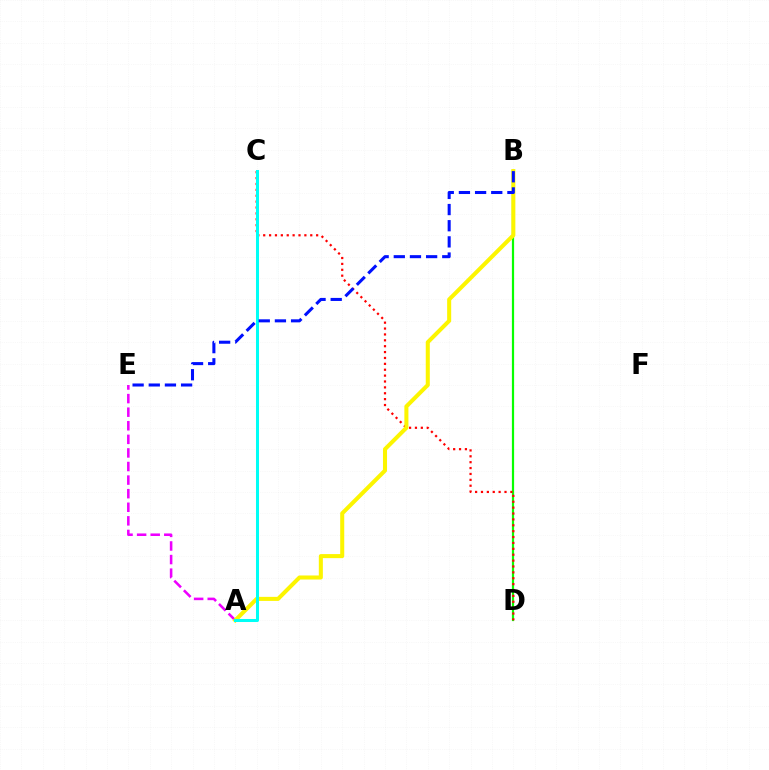{('A', 'E'): [{'color': '#ee00ff', 'line_style': 'dashed', 'thickness': 1.85}], ('B', 'D'): [{'color': '#08ff00', 'line_style': 'solid', 'thickness': 1.59}], ('C', 'D'): [{'color': '#ff0000', 'line_style': 'dotted', 'thickness': 1.6}], ('A', 'B'): [{'color': '#fcf500', 'line_style': 'solid', 'thickness': 2.91}], ('A', 'C'): [{'color': '#00fff6', 'line_style': 'solid', 'thickness': 2.18}], ('B', 'E'): [{'color': '#0010ff', 'line_style': 'dashed', 'thickness': 2.2}]}